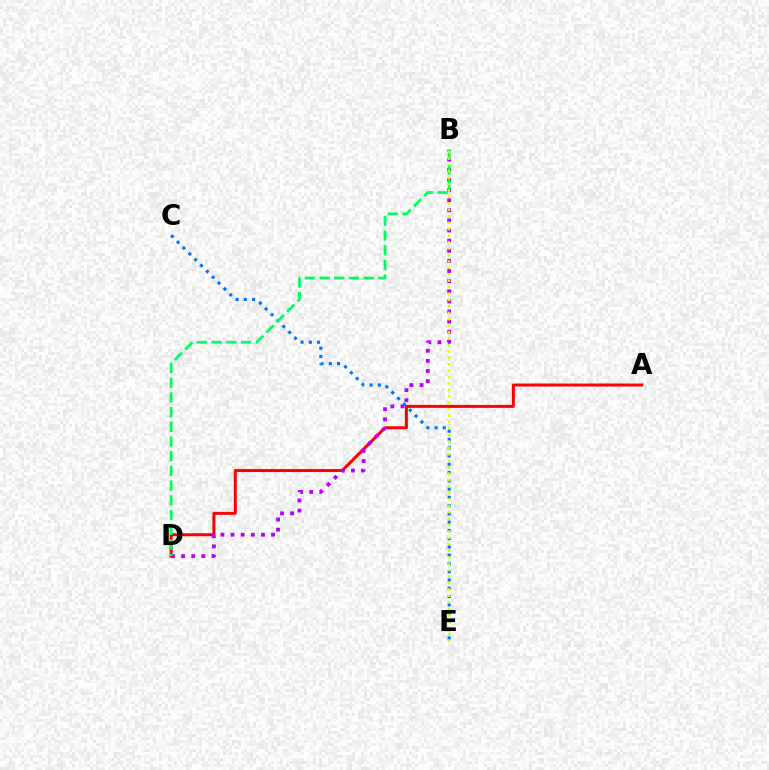{('A', 'D'): [{'color': '#ff0000', 'line_style': 'solid', 'thickness': 2.16}], ('B', 'D'): [{'color': '#b900ff', 'line_style': 'dotted', 'thickness': 2.75}, {'color': '#00ff5c', 'line_style': 'dashed', 'thickness': 2.0}], ('C', 'E'): [{'color': '#0074ff', 'line_style': 'dotted', 'thickness': 2.25}], ('B', 'E'): [{'color': '#d1ff00', 'line_style': 'dotted', 'thickness': 1.75}]}